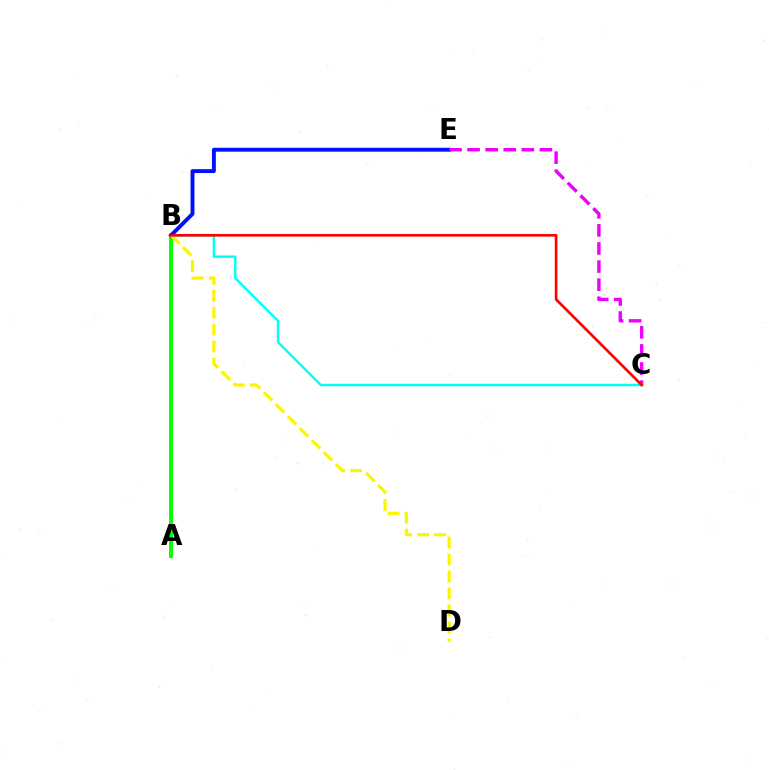{('A', 'B'): [{'color': '#08ff00', 'line_style': 'solid', 'thickness': 2.83}], ('B', 'E'): [{'color': '#0010ff', 'line_style': 'solid', 'thickness': 2.81}], ('B', 'D'): [{'color': '#fcf500', 'line_style': 'dashed', 'thickness': 2.3}], ('C', 'E'): [{'color': '#ee00ff', 'line_style': 'dashed', 'thickness': 2.46}], ('B', 'C'): [{'color': '#00fff6', 'line_style': 'solid', 'thickness': 1.75}, {'color': '#ff0000', 'line_style': 'solid', 'thickness': 1.92}]}